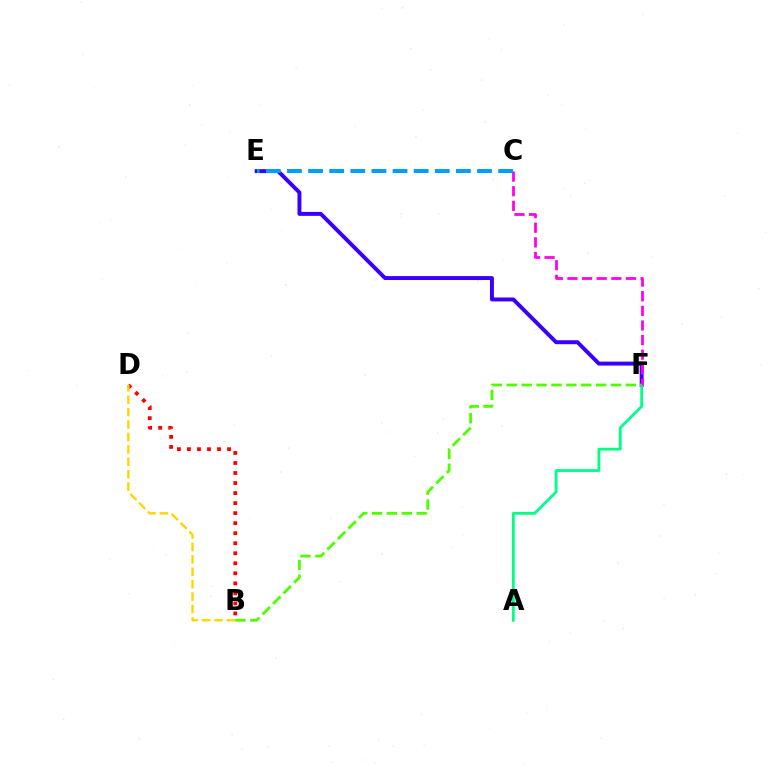{('B', 'D'): [{'color': '#ff0000', 'line_style': 'dotted', 'thickness': 2.73}, {'color': '#ffd500', 'line_style': 'dashed', 'thickness': 1.69}], ('E', 'F'): [{'color': '#3700ff', 'line_style': 'solid', 'thickness': 2.84}], ('A', 'F'): [{'color': '#00ff86', 'line_style': 'solid', 'thickness': 2.01}], ('C', 'F'): [{'color': '#ff00ed', 'line_style': 'dashed', 'thickness': 1.99}], ('C', 'E'): [{'color': '#009eff', 'line_style': 'dashed', 'thickness': 2.87}], ('B', 'F'): [{'color': '#4fff00', 'line_style': 'dashed', 'thickness': 2.02}]}